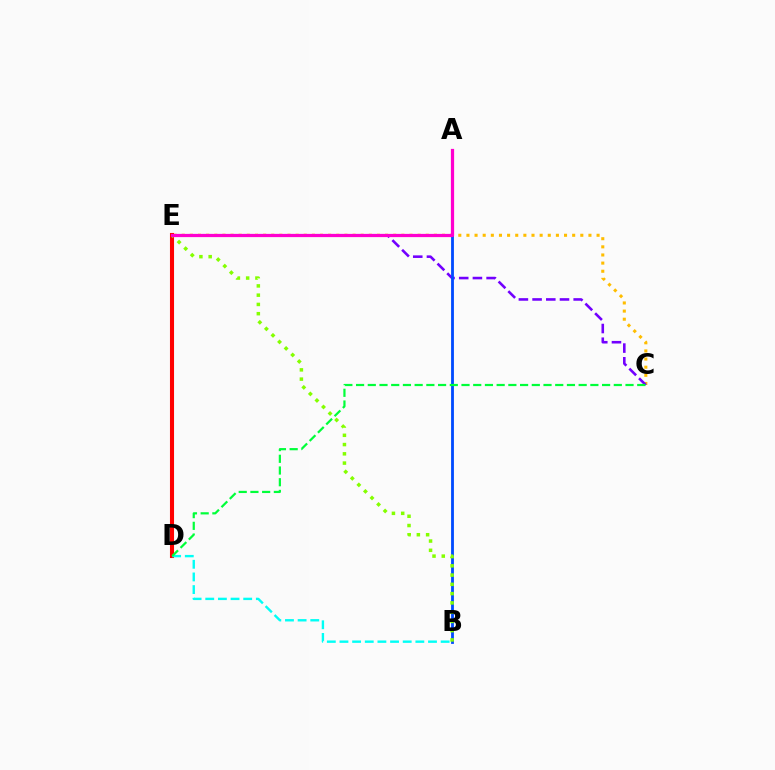{('C', 'E'): [{'color': '#ffbd00', 'line_style': 'dotted', 'thickness': 2.21}, {'color': '#7200ff', 'line_style': 'dashed', 'thickness': 1.86}], ('D', 'E'): [{'color': '#ff0000', 'line_style': 'solid', 'thickness': 2.94}], ('A', 'B'): [{'color': '#004bff', 'line_style': 'solid', 'thickness': 2.03}], ('B', 'D'): [{'color': '#00fff6', 'line_style': 'dashed', 'thickness': 1.72}], ('B', 'E'): [{'color': '#84ff00', 'line_style': 'dotted', 'thickness': 2.52}], ('C', 'D'): [{'color': '#00ff39', 'line_style': 'dashed', 'thickness': 1.59}], ('A', 'E'): [{'color': '#ff00cf', 'line_style': 'solid', 'thickness': 2.32}]}